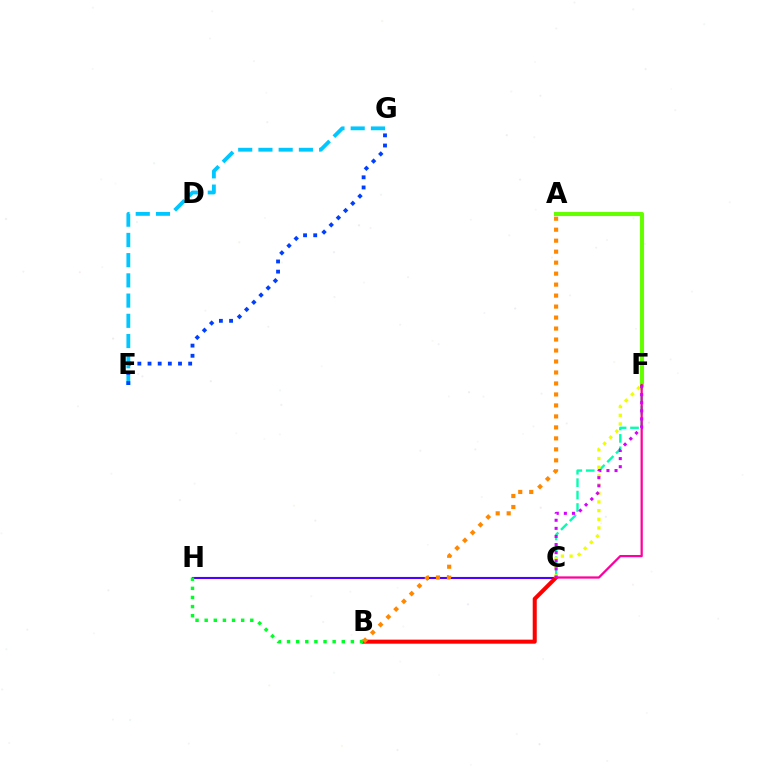{('E', 'G'): [{'color': '#00c7ff', 'line_style': 'dashed', 'thickness': 2.75}, {'color': '#003fff', 'line_style': 'dotted', 'thickness': 2.76}], ('C', 'H'): [{'color': '#4f00ff', 'line_style': 'solid', 'thickness': 1.52}], ('B', 'C'): [{'color': '#ff0000', 'line_style': 'solid', 'thickness': 2.91}], ('A', 'F'): [{'color': '#66ff00', 'line_style': 'solid', 'thickness': 2.96}], ('C', 'F'): [{'color': '#00ffaf', 'line_style': 'dashed', 'thickness': 1.69}, {'color': '#eeff00', 'line_style': 'dotted', 'thickness': 2.36}, {'color': '#ff00a0', 'line_style': 'solid', 'thickness': 1.62}, {'color': '#d600ff', 'line_style': 'dotted', 'thickness': 2.2}], ('B', 'H'): [{'color': '#00ff27', 'line_style': 'dotted', 'thickness': 2.48}], ('A', 'B'): [{'color': '#ff8800', 'line_style': 'dotted', 'thickness': 2.98}]}